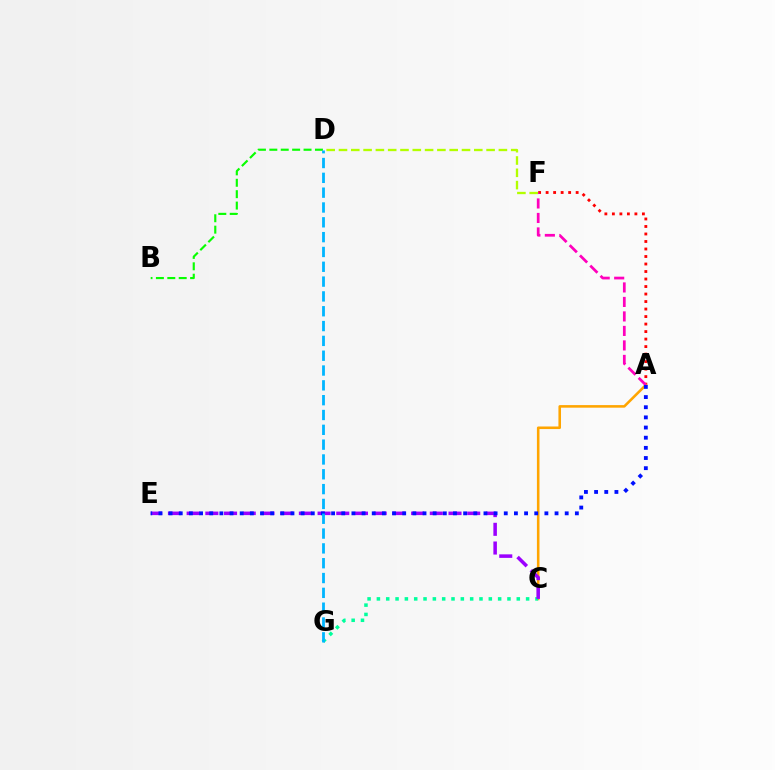{('A', 'F'): [{'color': '#ff0000', 'line_style': 'dotted', 'thickness': 2.04}, {'color': '#ff00bd', 'line_style': 'dashed', 'thickness': 1.97}], ('A', 'C'): [{'color': '#ffa500', 'line_style': 'solid', 'thickness': 1.85}], ('B', 'D'): [{'color': '#08ff00', 'line_style': 'dashed', 'thickness': 1.55}], ('C', 'G'): [{'color': '#00ff9d', 'line_style': 'dotted', 'thickness': 2.53}], ('C', 'E'): [{'color': '#9b00ff', 'line_style': 'dashed', 'thickness': 2.54}], ('A', 'E'): [{'color': '#0010ff', 'line_style': 'dotted', 'thickness': 2.76}], ('D', 'F'): [{'color': '#b3ff00', 'line_style': 'dashed', 'thickness': 1.67}], ('D', 'G'): [{'color': '#00b5ff', 'line_style': 'dashed', 'thickness': 2.01}]}